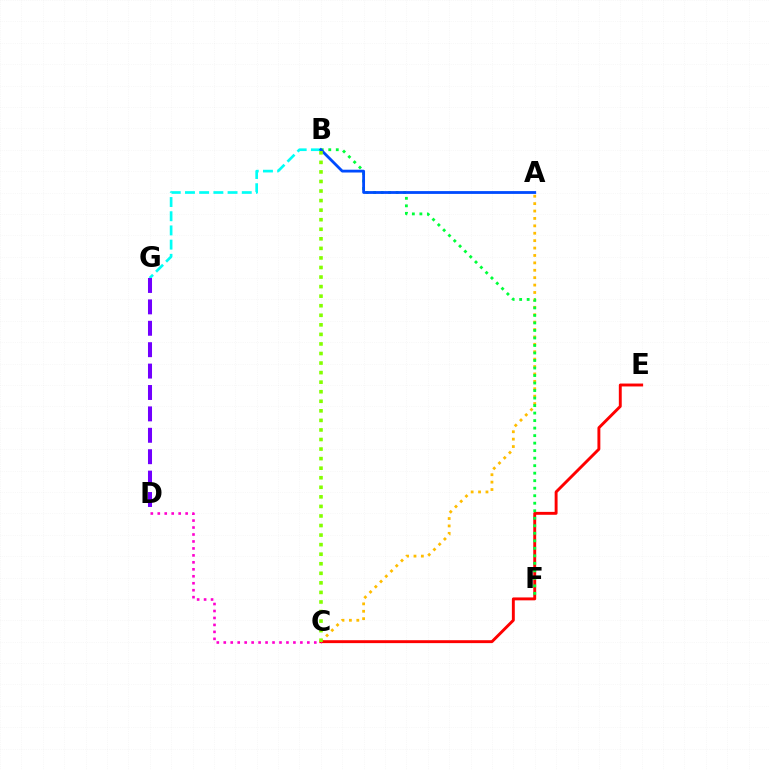{('B', 'G'): [{'color': '#00fff6', 'line_style': 'dashed', 'thickness': 1.93}], ('A', 'C'): [{'color': '#ffbd00', 'line_style': 'dotted', 'thickness': 2.01}], ('C', 'E'): [{'color': '#ff0000', 'line_style': 'solid', 'thickness': 2.09}], ('C', 'D'): [{'color': '#ff00cf', 'line_style': 'dotted', 'thickness': 1.89}], ('B', 'F'): [{'color': '#00ff39', 'line_style': 'dotted', 'thickness': 2.04}], ('D', 'G'): [{'color': '#7200ff', 'line_style': 'dashed', 'thickness': 2.91}], ('A', 'B'): [{'color': '#004bff', 'line_style': 'solid', 'thickness': 2.02}], ('B', 'C'): [{'color': '#84ff00', 'line_style': 'dotted', 'thickness': 2.6}]}